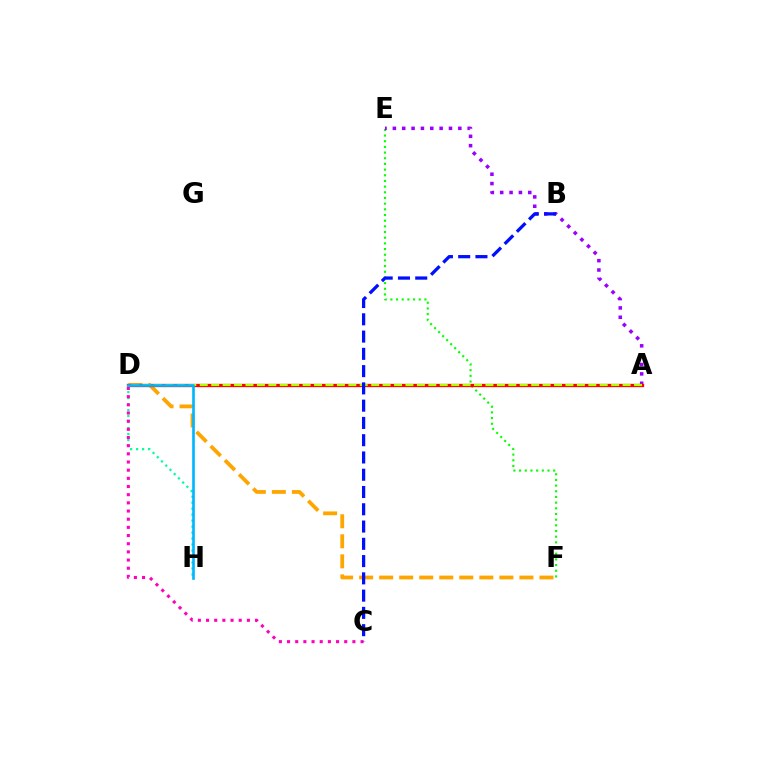{('E', 'F'): [{'color': '#08ff00', 'line_style': 'dotted', 'thickness': 1.54}], ('A', 'E'): [{'color': '#9b00ff', 'line_style': 'dotted', 'thickness': 2.54}], ('D', 'F'): [{'color': '#ffa500', 'line_style': 'dashed', 'thickness': 2.72}], ('A', 'D'): [{'color': '#ff0000', 'line_style': 'solid', 'thickness': 2.38}, {'color': '#b3ff00', 'line_style': 'dashed', 'thickness': 1.55}], ('D', 'H'): [{'color': '#00ff9d', 'line_style': 'dotted', 'thickness': 1.63}, {'color': '#00b5ff', 'line_style': 'solid', 'thickness': 1.91}], ('C', 'D'): [{'color': '#ff00bd', 'line_style': 'dotted', 'thickness': 2.22}], ('B', 'C'): [{'color': '#0010ff', 'line_style': 'dashed', 'thickness': 2.35}]}